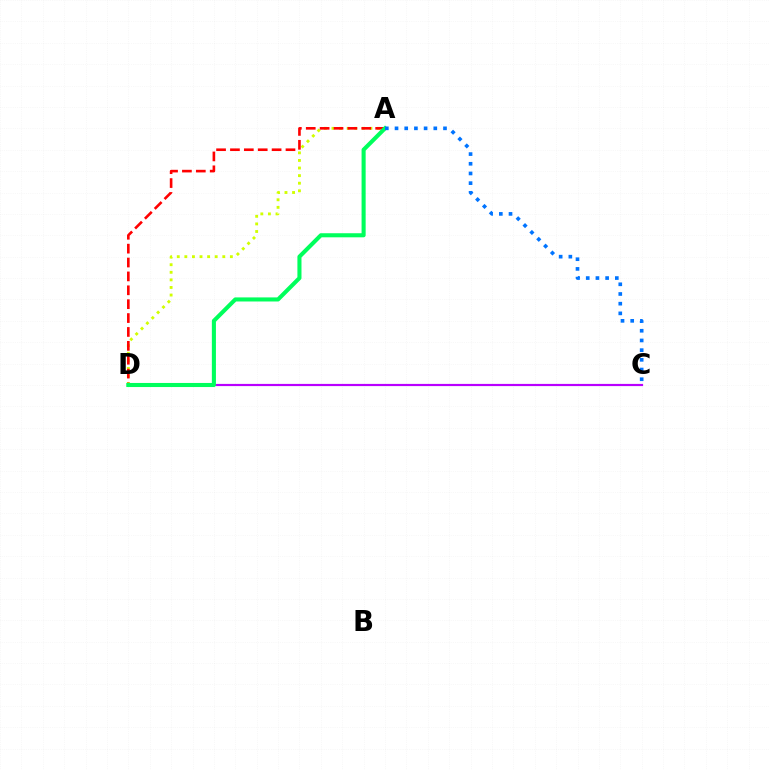{('A', 'D'): [{'color': '#d1ff00', 'line_style': 'dotted', 'thickness': 2.06}, {'color': '#ff0000', 'line_style': 'dashed', 'thickness': 1.89}, {'color': '#00ff5c', 'line_style': 'solid', 'thickness': 2.94}], ('C', 'D'): [{'color': '#b900ff', 'line_style': 'solid', 'thickness': 1.58}], ('A', 'C'): [{'color': '#0074ff', 'line_style': 'dotted', 'thickness': 2.63}]}